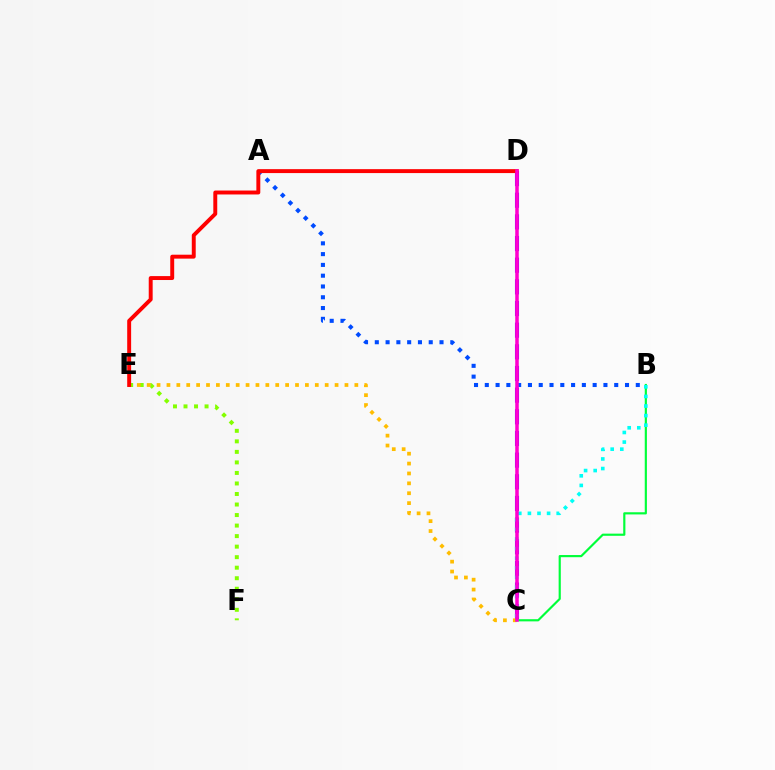{('E', 'F'): [{'color': '#84ff00', 'line_style': 'dotted', 'thickness': 2.86}], ('A', 'B'): [{'color': '#004bff', 'line_style': 'dotted', 'thickness': 2.93}], ('C', 'D'): [{'color': '#7200ff', 'line_style': 'dashed', 'thickness': 2.94}, {'color': '#ff00cf', 'line_style': 'solid', 'thickness': 2.54}], ('C', 'E'): [{'color': '#ffbd00', 'line_style': 'dotted', 'thickness': 2.69}], ('B', 'C'): [{'color': '#00ff39', 'line_style': 'solid', 'thickness': 1.56}, {'color': '#00fff6', 'line_style': 'dotted', 'thickness': 2.61}], ('D', 'E'): [{'color': '#ff0000', 'line_style': 'solid', 'thickness': 2.83}]}